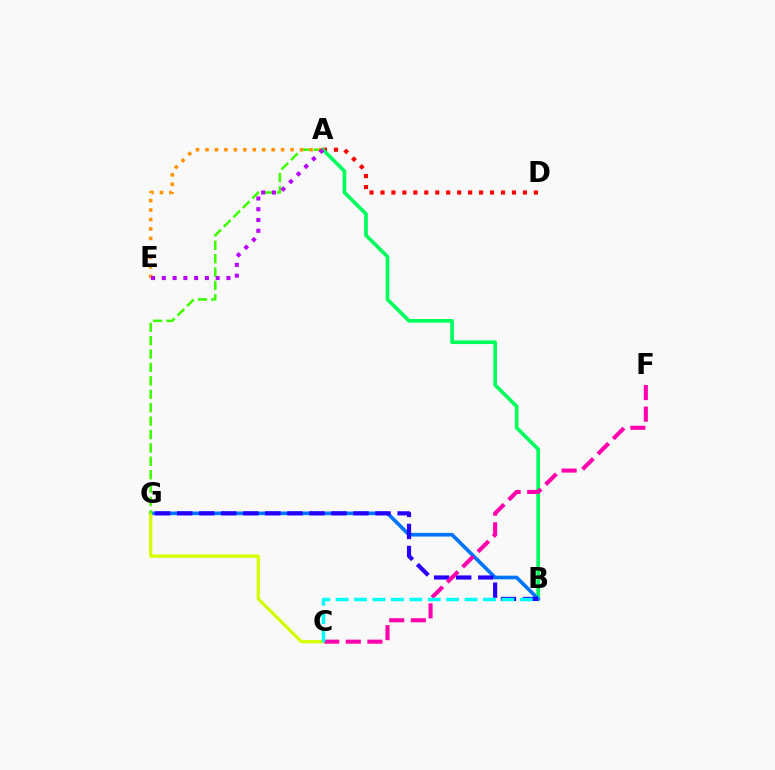{('A', 'D'): [{'color': '#ff0000', 'line_style': 'dotted', 'thickness': 2.98}], ('A', 'B'): [{'color': '#00ff5c', 'line_style': 'solid', 'thickness': 2.64}], ('B', 'G'): [{'color': '#0074ff', 'line_style': 'solid', 'thickness': 2.62}, {'color': '#2500ff', 'line_style': 'dashed', 'thickness': 2.99}], ('C', 'G'): [{'color': '#d1ff00', 'line_style': 'solid', 'thickness': 2.35}], ('A', 'G'): [{'color': '#3dff00', 'line_style': 'dashed', 'thickness': 1.82}], ('A', 'E'): [{'color': '#ff9400', 'line_style': 'dotted', 'thickness': 2.57}, {'color': '#b900ff', 'line_style': 'dotted', 'thickness': 2.93}], ('C', 'F'): [{'color': '#ff00ac', 'line_style': 'dashed', 'thickness': 2.93}], ('B', 'C'): [{'color': '#00fff6', 'line_style': 'dashed', 'thickness': 2.5}]}